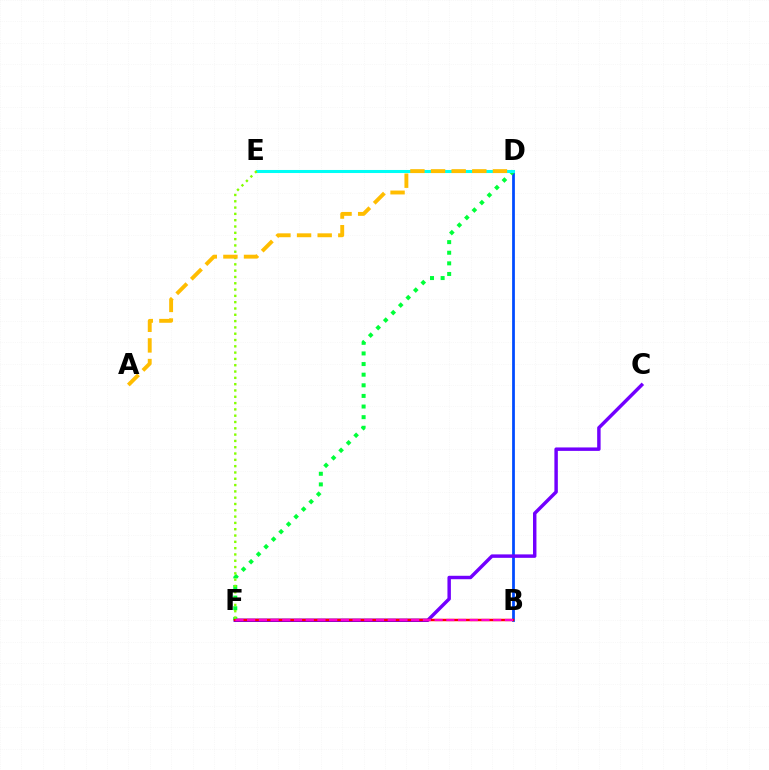{('B', 'D'): [{'color': '#004bff', 'line_style': 'solid', 'thickness': 1.99}], ('C', 'F'): [{'color': '#7200ff', 'line_style': 'solid', 'thickness': 2.48}], ('D', 'F'): [{'color': '#00ff39', 'line_style': 'dotted', 'thickness': 2.89}], ('B', 'F'): [{'color': '#ff0000', 'line_style': 'solid', 'thickness': 1.77}, {'color': '#ff00cf', 'line_style': 'dashed', 'thickness': 1.59}], ('D', 'E'): [{'color': '#00fff6', 'line_style': 'solid', 'thickness': 2.2}], ('E', 'F'): [{'color': '#84ff00', 'line_style': 'dotted', 'thickness': 1.71}], ('A', 'D'): [{'color': '#ffbd00', 'line_style': 'dashed', 'thickness': 2.8}]}